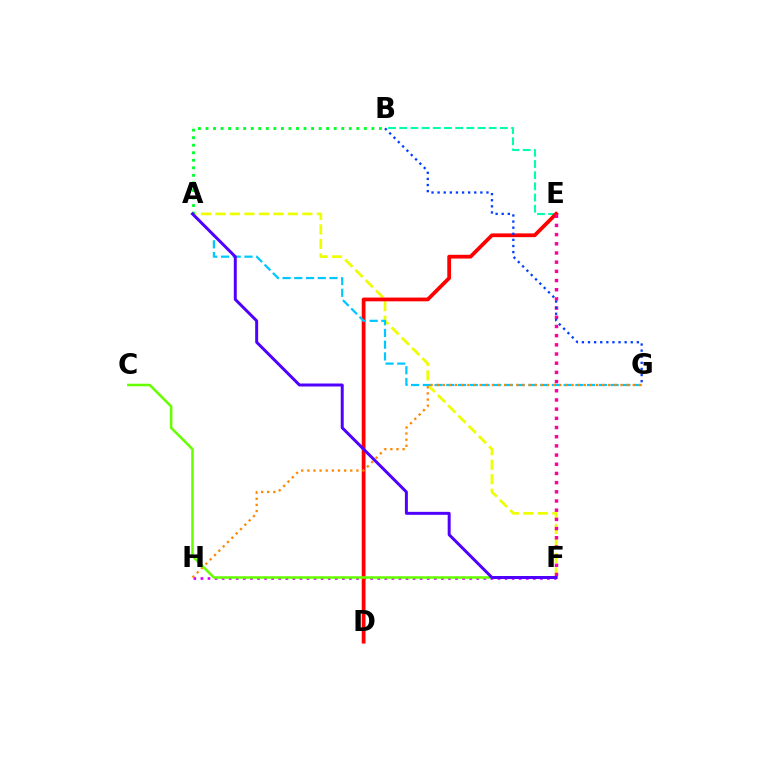{('F', 'H'): [{'color': '#d600ff', 'line_style': 'dotted', 'thickness': 1.92}], ('B', 'E'): [{'color': '#00ffaf', 'line_style': 'dashed', 'thickness': 1.52}], ('A', 'F'): [{'color': '#eeff00', 'line_style': 'dashed', 'thickness': 1.97}, {'color': '#4f00ff', 'line_style': 'solid', 'thickness': 2.14}], ('D', 'E'): [{'color': '#ff0000', 'line_style': 'solid', 'thickness': 2.71}], ('A', 'B'): [{'color': '#00ff27', 'line_style': 'dotted', 'thickness': 2.05}], ('A', 'G'): [{'color': '#00c7ff', 'line_style': 'dashed', 'thickness': 1.59}], ('G', 'H'): [{'color': '#ff8800', 'line_style': 'dotted', 'thickness': 1.66}], ('E', 'F'): [{'color': '#ff00a0', 'line_style': 'dotted', 'thickness': 2.5}], ('C', 'F'): [{'color': '#66ff00', 'line_style': 'solid', 'thickness': 1.83}], ('B', 'G'): [{'color': '#003fff', 'line_style': 'dotted', 'thickness': 1.66}]}